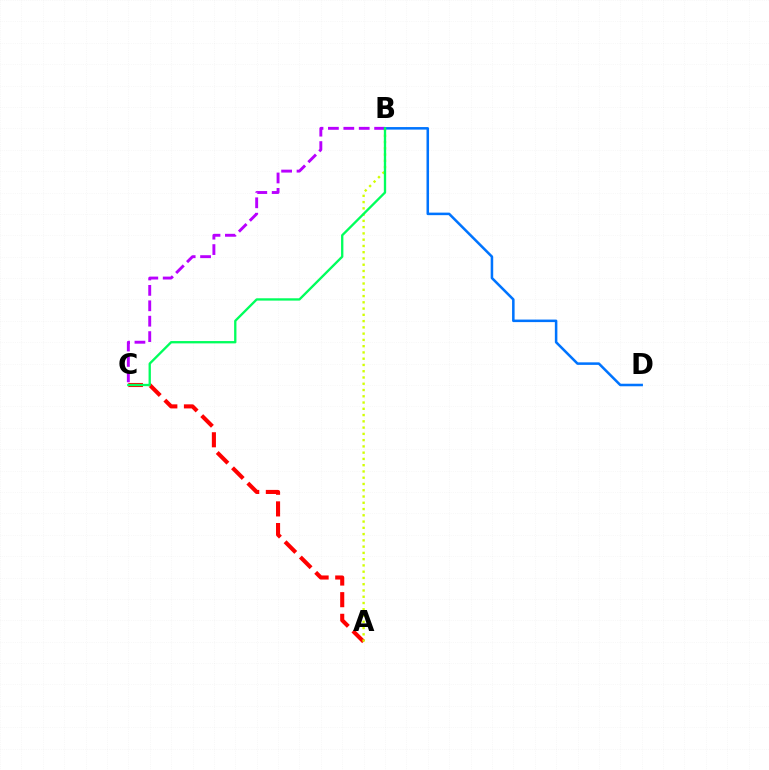{('A', 'C'): [{'color': '#ff0000', 'line_style': 'dashed', 'thickness': 2.94}], ('A', 'B'): [{'color': '#d1ff00', 'line_style': 'dotted', 'thickness': 1.7}], ('B', 'C'): [{'color': '#b900ff', 'line_style': 'dashed', 'thickness': 2.09}, {'color': '#00ff5c', 'line_style': 'solid', 'thickness': 1.67}], ('B', 'D'): [{'color': '#0074ff', 'line_style': 'solid', 'thickness': 1.83}]}